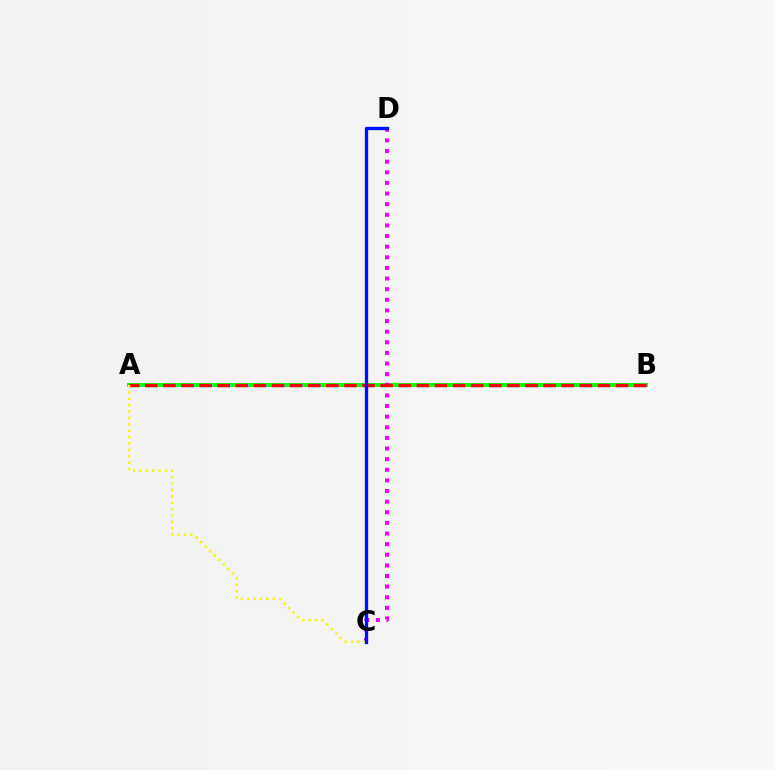{('A', 'B'): [{'color': '#08ff00', 'line_style': 'solid', 'thickness': 2.87}, {'color': '#00fff6', 'line_style': 'dashed', 'thickness': 2.46}, {'color': '#ff0000', 'line_style': 'dashed', 'thickness': 2.46}], ('C', 'D'): [{'color': '#ee00ff', 'line_style': 'dotted', 'thickness': 2.89}, {'color': '#0010ff', 'line_style': 'solid', 'thickness': 2.39}], ('A', 'C'): [{'color': '#fcf500', 'line_style': 'dotted', 'thickness': 1.74}]}